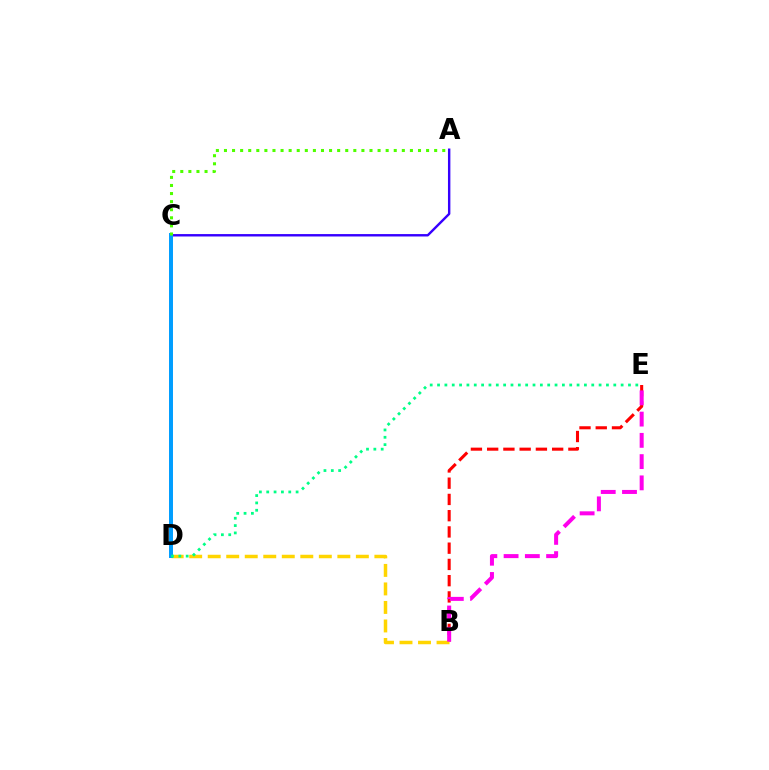{('B', 'E'): [{'color': '#ff0000', 'line_style': 'dashed', 'thickness': 2.21}, {'color': '#ff00ed', 'line_style': 'dashed', 'thickness': 2.89}], ('A', 'C'): [{'color': '#3700ff', 'line_style': 'solid', 'thickness': 1.73}, {'color': '#4fff00', 'line_style': 'dotted', 'thickness': 2.2}], ('B', 'D'): [{'color': '#ffd500', 'line_style': 'dashed', 'thickness': 2.52}], ('C', 'D'): [{'color': '#009eff', 'line_style': 'solid', 'thickness': 2.86}], ('D', 'E'): [{'color': '#00ff86', 'line_style': 'dotted', 'thickness': 2.0}]}